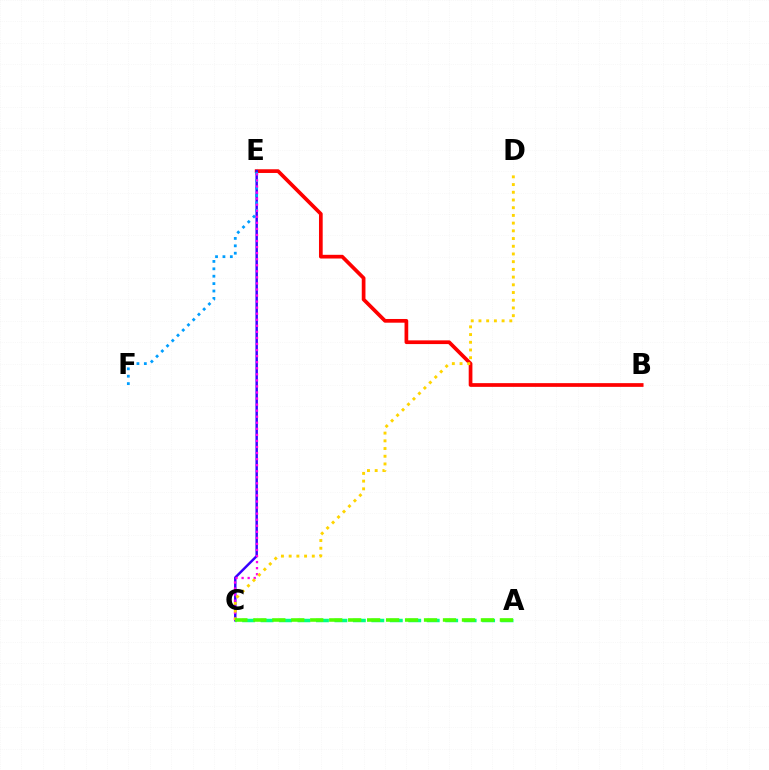{('B', 'E'): [{'color': '#ff0000', 'line_style': 'solid', 'thickness': 2.67}], ('C', 'E'): [{'color': '#3700ff', 'line_style': 'solid', 'thickness': 1.77}, {'color': '#ff00ed', 'line_style': 'dotted', 'thickness': 1.65}], ('E', 'F'): [{'color': '#009eff', 'line_style': 'dotted', 'thickness': 2.01}], ('C', 'D'): [{'color': '#ffd500', 'line_style': 'dotted', 'thickness': 2.1}], ('A', 'C'): [{'color': '#00ff86', 'line_style': 'dashed', 'thickness': 2.51}, {'color': '#4fff00', 'line_style': 'dashed', 'thickness': 2.58}]}